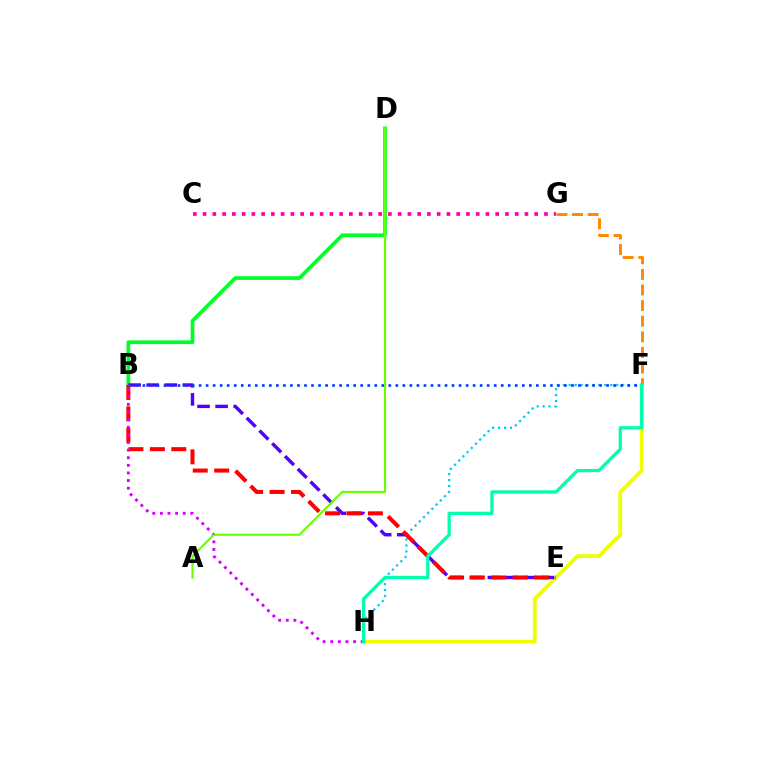{('F', 'H'): [{'color': '#00c7ff', 'line_style': 'dotted', 'thickness': 1.61}, {'color': '#eeff00', 'line_style': 'solid', 'thickness': 2.73}, {'color': '#00ffaf', 'line_style': 'solid', 'thickness': 2.36}], ('B', 'D'): [{'color': '#00ff27', 'line_style': 'solid', 'thickness': 2.67}], ('C', 'G'): [{'color': '#ff00a0', 'line_style': 'dotted', 'thickness': 2.65}], ('B', 'E'): [{'color': '#4f00ff', 'line_style': 'dashed', 'thickness': 2.45}, {'color': '#ff0000', 'line_style': 'dashed', 'thickness': 2.91}], ('B', 'F'): [{'color': '#003fff', 'line_style': 'dotted', 'thickness': 1.91}], ('F', 'G'): [{'color': '#ff8800', 'line_style': 'dashed', 'thickness': 2.12}], ('B', 'H'): [{'color': '#d600ff', 'line_style': 'dotted', 'thickness': 2.07}], ('A', 'D'): [{'color': '#66ff00', 'line_style': 'solid', 'thickness': 1.54}]}